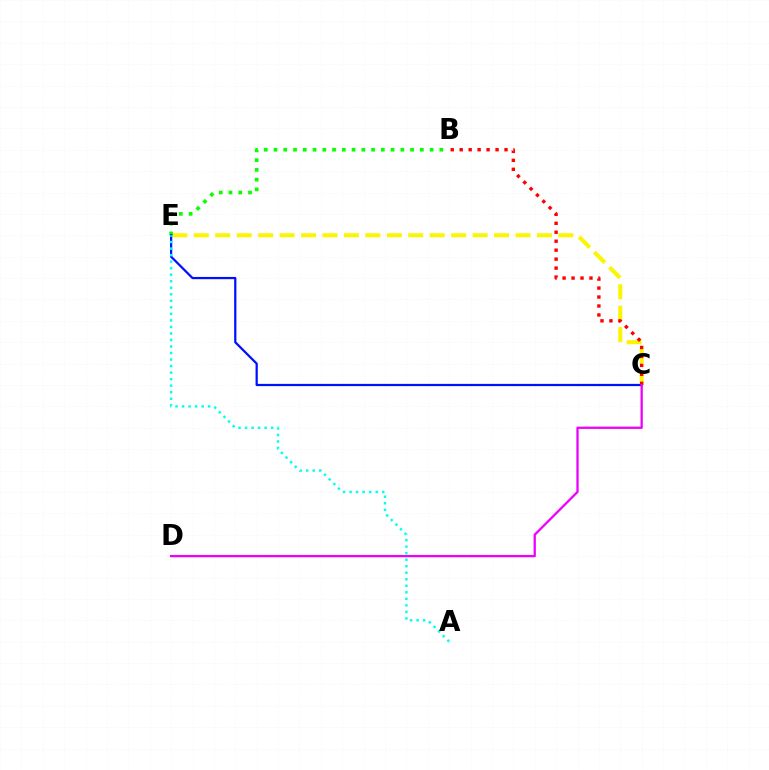{('C', 'E'): [{'color': '#fcf500', 'line_style': 'dashed', 'thickness': 2.91}, {'color': '#0010ff', 'line_style': 'solid', 'thickness': 1.61}], ('B', 'E'): [{'color': '#08ff00', 'line_style': 'dotted', 'thickness': 2.65}], ('A', 'E'): [{'color': '#00fff6', 'line_style': 'dotted', 'thickness': 1.77}], ('B', 'C'): [{'color': '#ff0000', 'line_style': 'dotted', 'thickness': 2.44}], ('C', 'D'): [{'color': '#ee00ff', 'line_style': 'solid', 'thickness': 1.64}]}